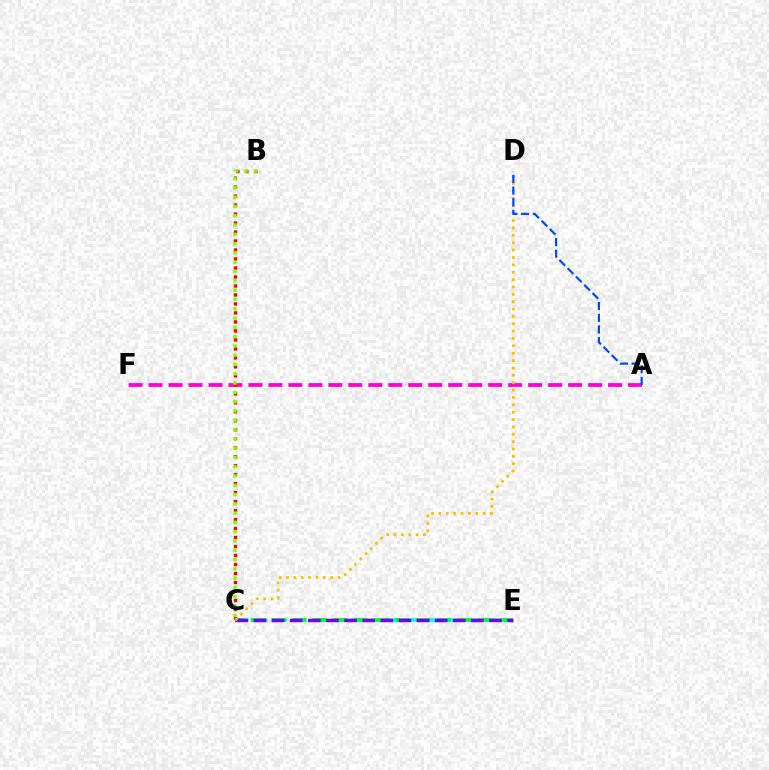{('C', 'E'): [{'color': '#00fff6', 'line_style': 'dashed', 'thickness': 2.61}, {'color': '#00ff39', 'line_style': 'dashed', 'thickness': 2.8}, {'color': '#7200ff', 'line_style': 'dashed', 'thickness': 2.46}], ('A', 'F'): [{'color': '#ff00cf', 'line_style': 'dashed', 'thickness': 2.71}], ('B', 'C'): [{'color': '#ff0000', 'line_style': 'dotted', 'thickness': 2.44}, {'color': '#84ff00', 'line_style': 'dotted', 'thickness': 2.52}], ('C', 'D'): [{'color': '#ffbd00', 'line_style': 'dotted', 'thickness': 2.0}], ('A', 'D'): [{'color': '#004bff', 'line_style': 'dashed', 'thickness': 1.59}]}